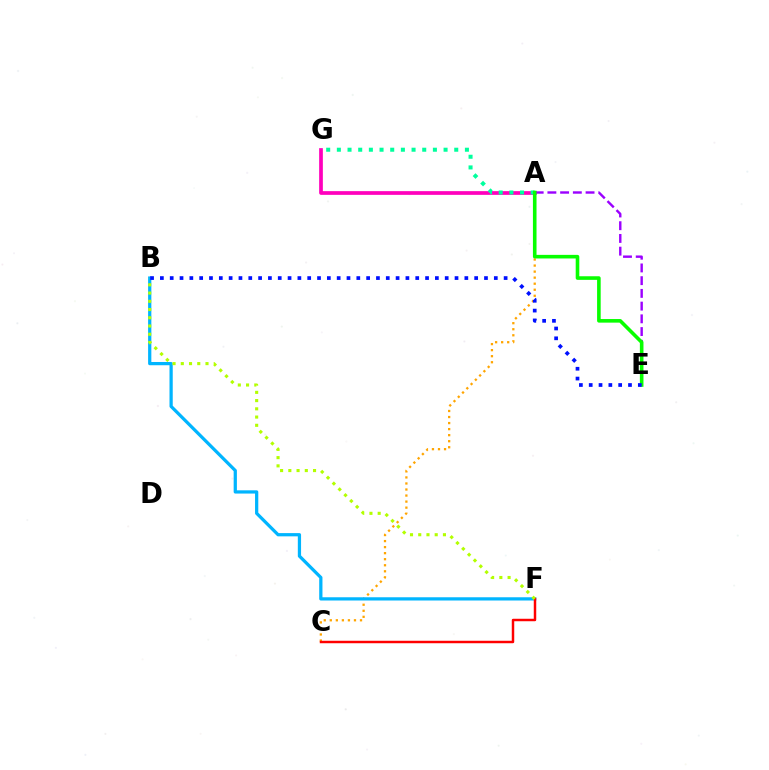{('A', 'C'): [{'color': '#ffa500', 'line_style': 'dotted', 'thickness': 1.64}], ('B', 'F'): [{'color': '#00b5ff', 'line_style': 'solid', 'thickness': 2.34}, {'color': '#b3ff00', 'line_style': 'dotted', 'thickness': 2.24}], ('C', 'F'): [{'color': '#ff0000', 'line_style': 'solid', 'thickness': 1.78}], ('A', 'G'): [{'color': '#ff00bd', 'line_style': 'solid', 'thickness': 2.67}, {'color': '#00ff9d', 'line_style': 'dotted', 'thickness': 2.9}], ('A', 'E'): [{'color': '#9b00ff', 'line_style': 'dashed', 'thickness': 1.73}, {'color': '#08ff00', 'line_style': 'solid', 'thickness': 2.59}], ('B', 'E'): [{'color': '#0010ff', 'line_style': 'dotted', 'thickness': 2.67}]}